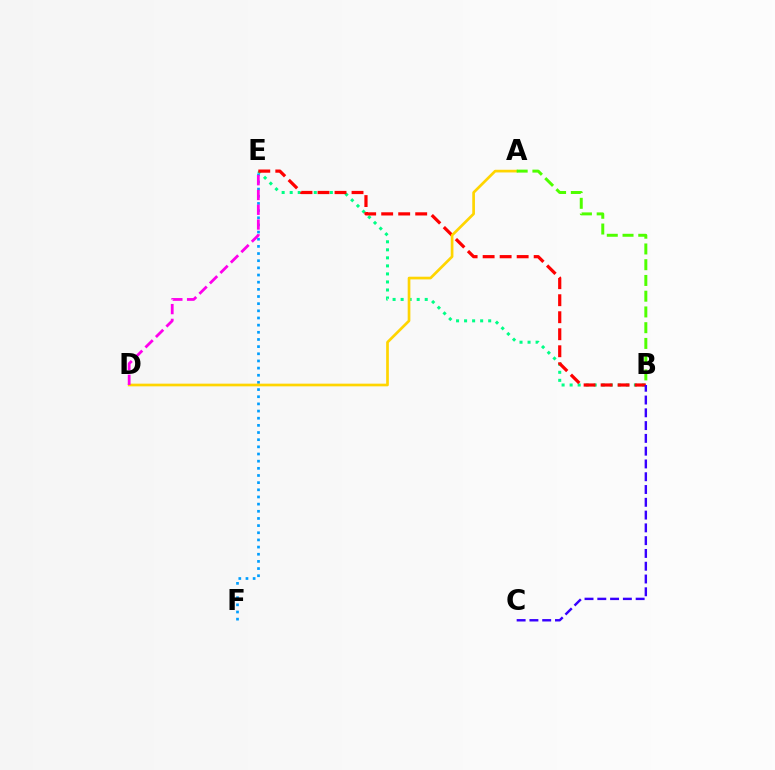{('B', 'E'): [{'color': '#00ff86', 'line_style': 'dotted', 'thickness': 2.18}, {'color': '#ff0000', 'line_style': 'dashed', 'thickness': 2.31}], ('E', 'F'): [{'color': '#009eff', 'line_style': 'dotted', 'thickness': 1.95}], ('A', 'D'): [{'color': '#ffd500', 'line_style': 'solid', 'thickness': 1.94}], ('B', 'C'): [{'color': '#3700ff', 'line_style': 'dashed', 'thickness': 1.74}], ('A', 'B'): [{'color': '#4fff00', 'line_style': 'dashed', 'thickness': 2.14}], ('D', 'E'): [{'color': '#ff00ed', 'line_style': 'dashed', 'thickness': 2.01}]}